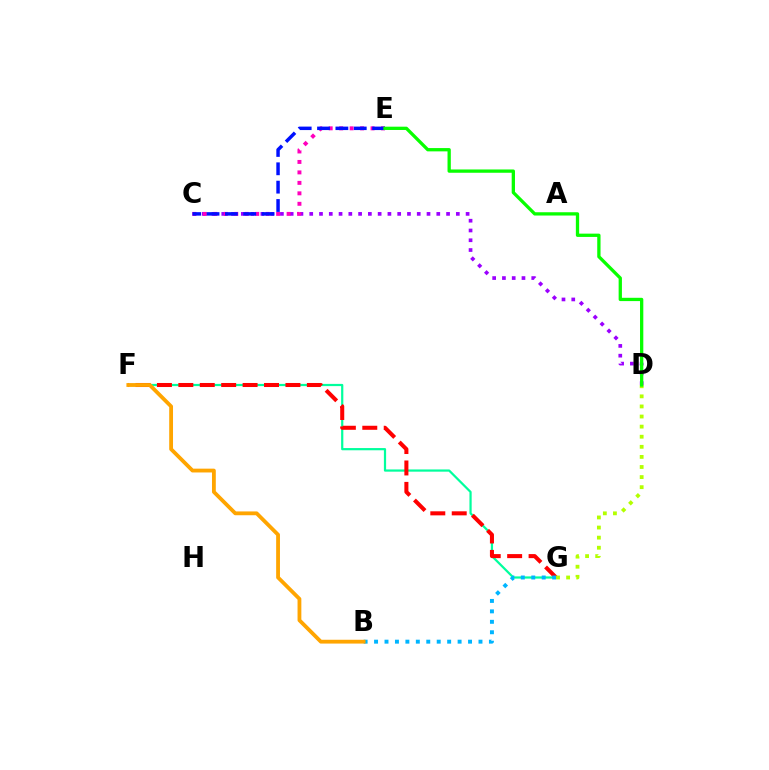{('F', 'G'): [{'color': '#00ff9d', 'line_style': 'solid', 'thickness': 1.59}, {'color': '#ff0000', 'line_style': 'dashed', 'thickness': 2.91}], ('B', 'G'): [{'color': '#00b5ff', 'line_style': 'dotted', 'thickness': 2.84}], ('C', 'D'): [{'color': '#9b00ff', 'line_style': 'dotted', 'thickness': 2.66}], ('C', 'E'): [{'color': '#ff00bd', 'line_style': 'dotted', 'thickness': 2.84}, {'color': '#0010ff', 'line_style': 'dashed', 'thickness': 2.49}], ('D', 'G'): [{'color': '#b3ff00', 'line_style': 'dotted', 'thickness': 2.74}], ('B', 'F'): [{'color': '#ffa500', 'line_style': 'solid', 'thickness': 2.74}], ('D', 'E'): [{'color': '#08ff00', 'line_style': 'solid', 'thickness': 2.37}]}